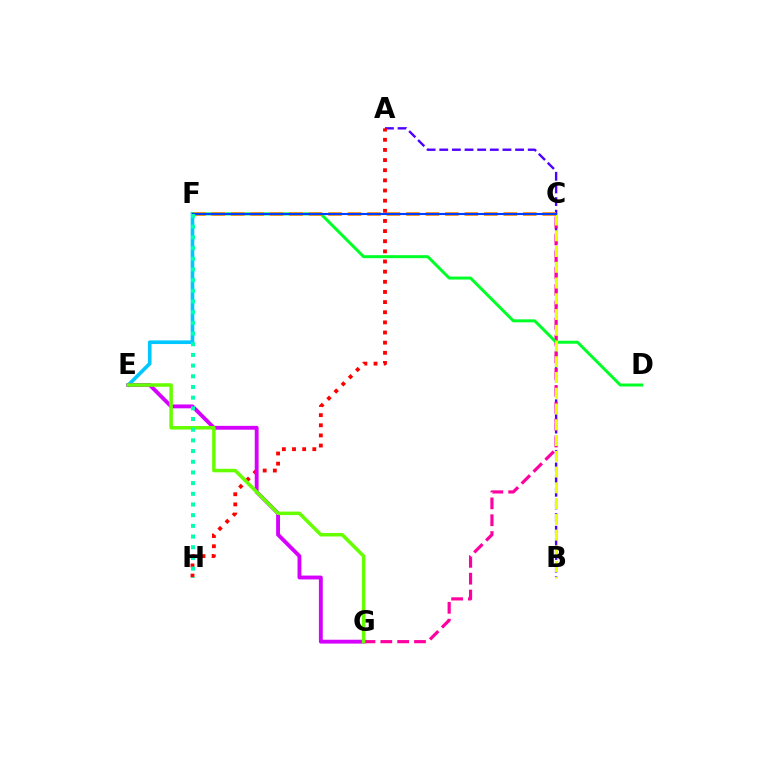{('A', 'B'): [{'color': '#4f00ff', 'line_style': 'dashed', 'thickness': 1.72}], ('C', 'G'): [{'color': '#ff00a0', 'line_style': 'dashed', 'thickness': 2.29}], ('E', 'F'): [{'color': '#00c7ff', 'line_style': 'solid', 'thickness': 2.63}], ('D', 'F'): [{'color': '#00ff27', 'line_style': 'solid', 'thickness': 2.15}], ('B', 'C'): [{'color': '#eeff00', 'line_style': 'dashed', 'thickness': 2.14}], ('C', 'F'): [{'color': '#ff8800', 'line_style': 'dashed', 'thickness': 2.64}, {'color': '#003fff', 'line_style': 'solid', 'thickness': 1.51}], ('A', 'H'): [{'color': '#ff0000', 'line_style': 'dotted', 'thickness': 2.76}], ('E', 'G'): [{'color': '#d600ff', 'line_style': 'solid', 'thickness': 2.78}, {'color': '#66ff00', 'line_style': 'solid', 'thickness': 2.53}], ('F', 'H'): [{'color': '#00ffaf', 'line_style': 'dotted', 'thickness': 2.9}]}